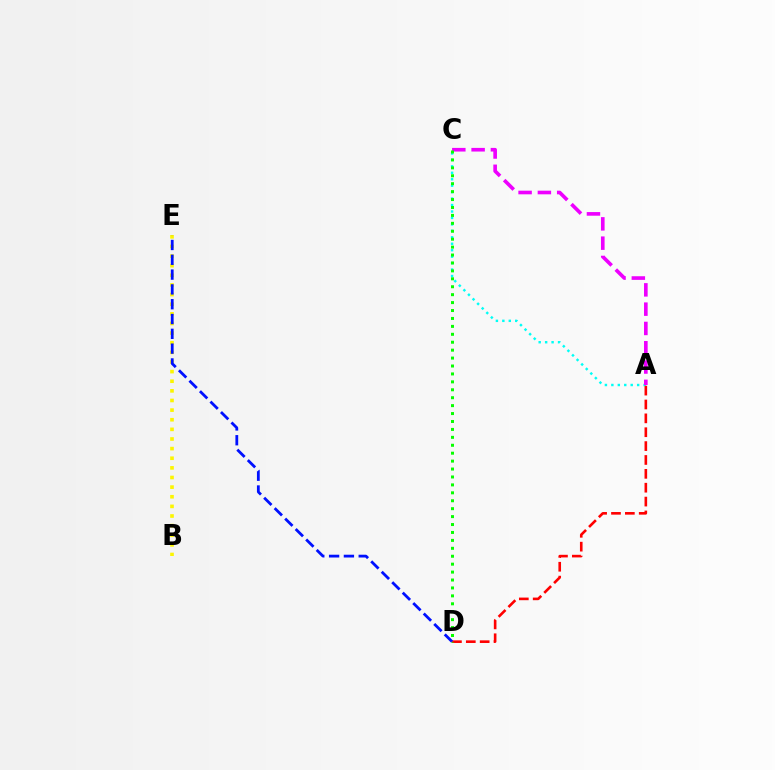{('A', 'C'): [{'color': '#00fff6', 'line_style': 'dotted', 'thickness': 1.75}, {'color': '#ee00ff', 'line_style': 'dashed', 'thickness': 2.62}], ('B', 'E'): [{'color': '#fcf500', 'line_style': 'dotted', 'thickness': 2.62}], ('A', 'D'): [{'color': '#ff0000', 'line_style': 'dashed', 'thickness': 1.88}], ('D', 'E'): [{'color': '#0010ff', 'line_style': 'dashed', 'thickness': 2.01}], ('C', 'D'): [{'color': '#08ff00', 'line_style': 'dotted', 'thickness': 2.15}]}